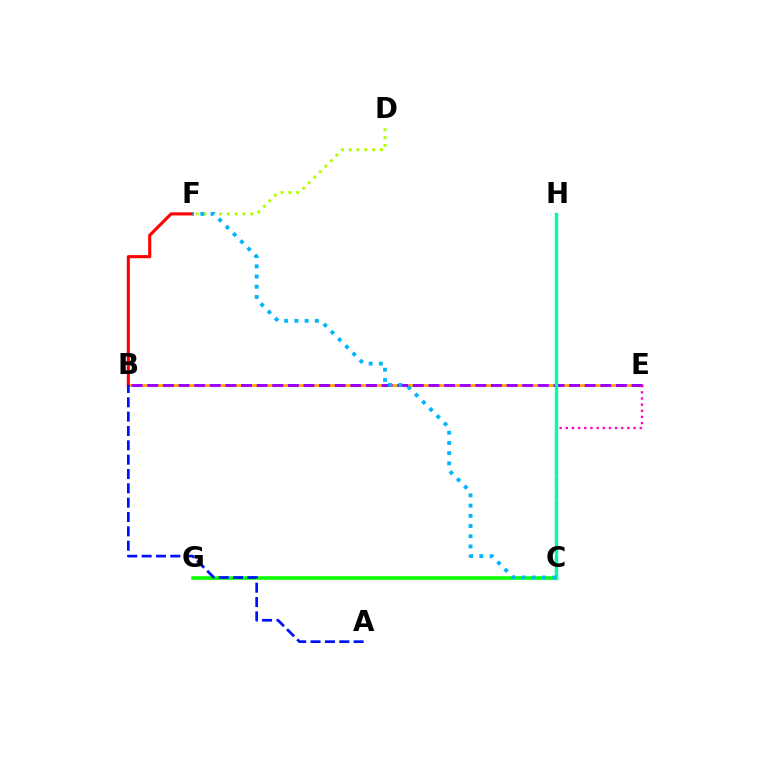{('D', 'F'): [{'color': '#b3ff00', 'line_style': 'dotted', 'thickness': 2.12}], ('B', 'E'): [{'color': '#ffa500', 'line_style': 'solid', 'thickness': 1.93}, {'color': '#9b00ff', 'line_style': 'dashed', 'thickness': 2.12}], ('C', 'G'): [{'color': '#08ff00', 'line_style': 'solid', 'thickness': 2.55}], ('B', 'F'): [{'color': '#ff0000', 'line_style': 'solid', 'thickness': 2.23}], ('A', 'B'): [{'color': '#0010ff', 'line_style': 'dashed', 'thickness': 1.95}], ('C', 'E'): [{'color': '#ff00bd', 'line_style': 'dotted', 'thickness': 1.67}], ('C', 'H'): [{'color': '#00ff9d', 'line_style': 'solid', 'thickness': 2.43}], ('C', 'F'): [{'color': '#00b5ff', 'line_style': 'dotted', 'thickness': 2.78}]}